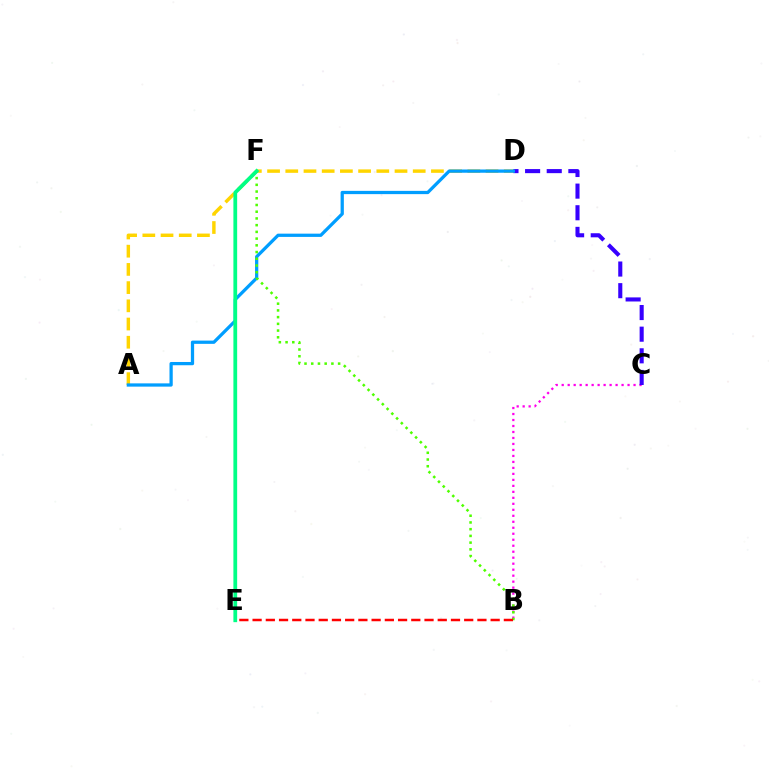{('A', 'D'): [{'color': '#ffd500', 'line_style': 'dashed', 'thickness': 2.47}, {'color': '#009eff', 'line_style': 'solid', 'thickness': 2.34}], ('B', 'C'): [{'color': '#ff00ed', 'line_style': 'dotted', 'thickness': 1.63}], ('C', 'D'): [{'color': '#3700ff', 'line_style': 'dashed', 'thickness': 2.94}], ('B', 'F'): [{'color': '#4fff00', 'line_style': 'dotted', 'thickness': 1.83}], ('B', 'E'): [{'color': '#ff0000', 'line_style': 'dashed', 'thickness': 1.8}], ('E', 'F'): [{'color': '#00ff86', 'line_style': 'solid', 'thickness': 2.71}]}